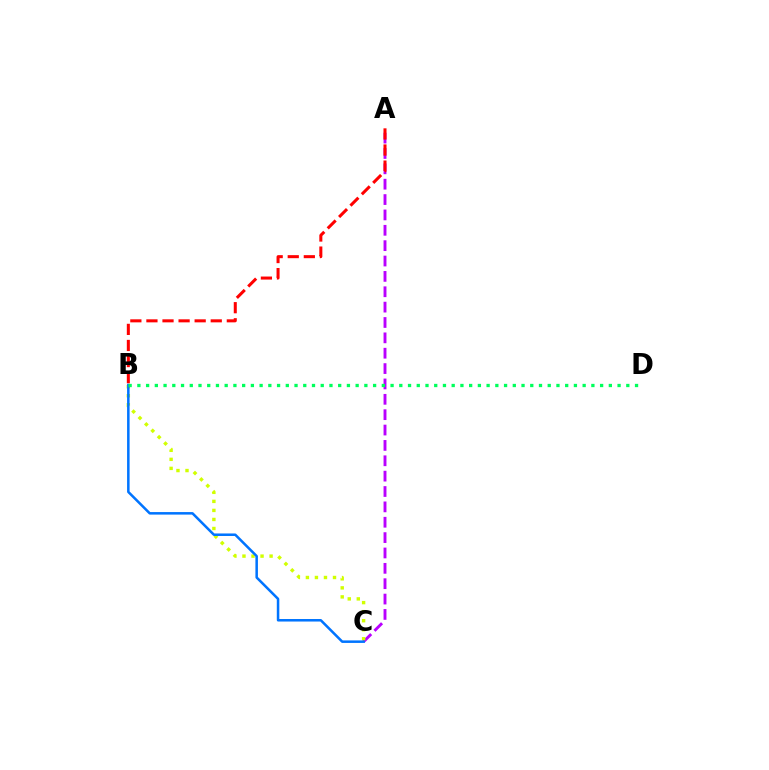{('A', 'C'): [{'color': '#b900ff', 'line_style': 'dashed', 'thickness': 2.09}], ('B', 'C'): [{'color': '#d1ff00', 'line_style': 'dotted', 'thickness': 2.46}, {'color': '#0074ff', 'line_style': 'solid', 'thickness': 1.82}], ('A', 'B'): [{'color': '#ff0000', 'line_style': 'dashed', 'thickness': 2.18}], ('B', 'D'): [{'color': '#00ff5c', 'line_style': 'dotted', 'thickness': 2.37}]}